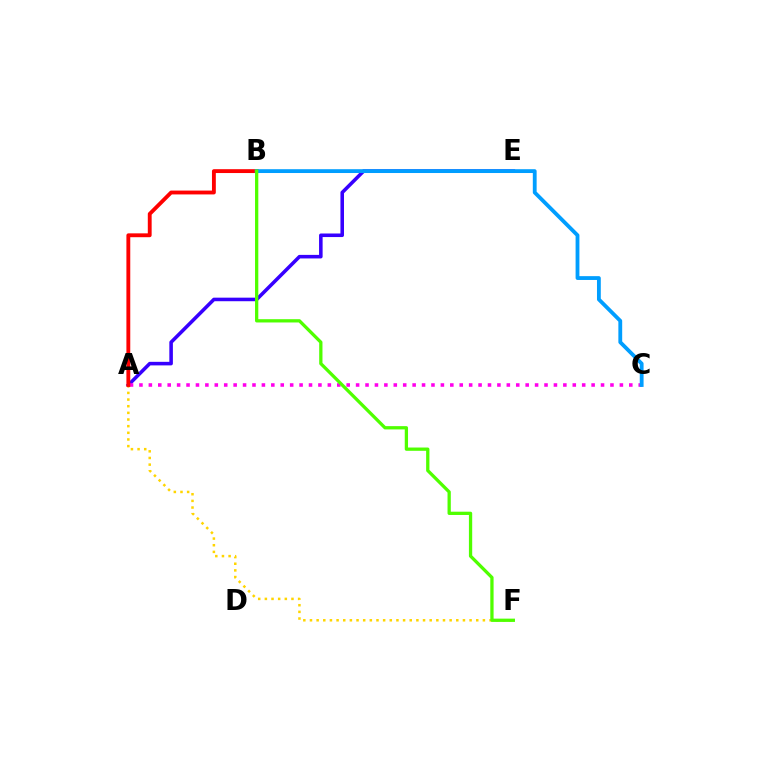{('A', 'E'): [{'color': '#3700ff', 'line_style': 'solid', 'thickness': 2.56}], ('B', 'E'): [{'color': '#00ff86', 'line_style': 'dashed', 'thickness': 1.84}], ('A', 'C'): [{'color': '#ff00ed', 'line_style': 'dotted', 'thickness': 2.56}], ('A', 'F'): [{'color': '#ffd500', 'line_style': 'dotted', 'thickness': 1.81}], ('A', 'B'): [{'color': '#ff0000', 'line_style': 'solid', 'thickness': 2.77}], ('B', 'C'): [{'color': '#009eff', 'line_style': 'solid', 'thickness': 2.75}], ('B', 'F'): [{'color': '#4fff00', 'line_style': 'solid', 'thickness': 2.36}]}